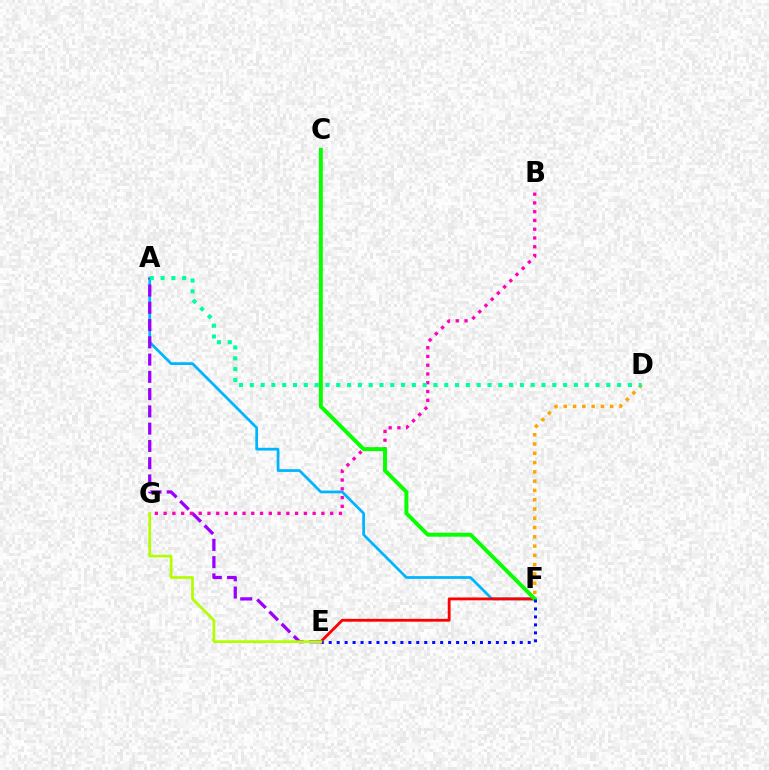{('A', 'F'): [{'color': '#00b5ff', 'line_style': 'solid', 'thickness': 1.97}], ('A', 'E'): [{'color': '#9b00ff', 'line_style': 'dashed', 'thickness': 2.35}], ('E', 'F'): [{'color': '#ff0000', 'line_style': 'solid', 'thickness': 2.03}, {'color': '#0010ff', 'line_style': 'dotted', 'thickness': 2.16}], ('D', 'F'): [{'color': '#ffa500', 'line_style': 'dotted', 'thickness': 2.52}], ('B', 'G'): [{'color': '#ff00bd', 'line_style': 'dotted', 'thickness': 2.38}], ('C', 'F'): [{'color': '#08ff00', 'line_style': 'solid', 'thickness': 2.83}], ('A', 'D'): [{'color': '#00ff9d', 'line_style': 'dotted', 'thickness': 2.94}], ('E', 'G'): [{'color': '#b3ff00', 'line_style': 'solid', 'thickness': 1.97}]}